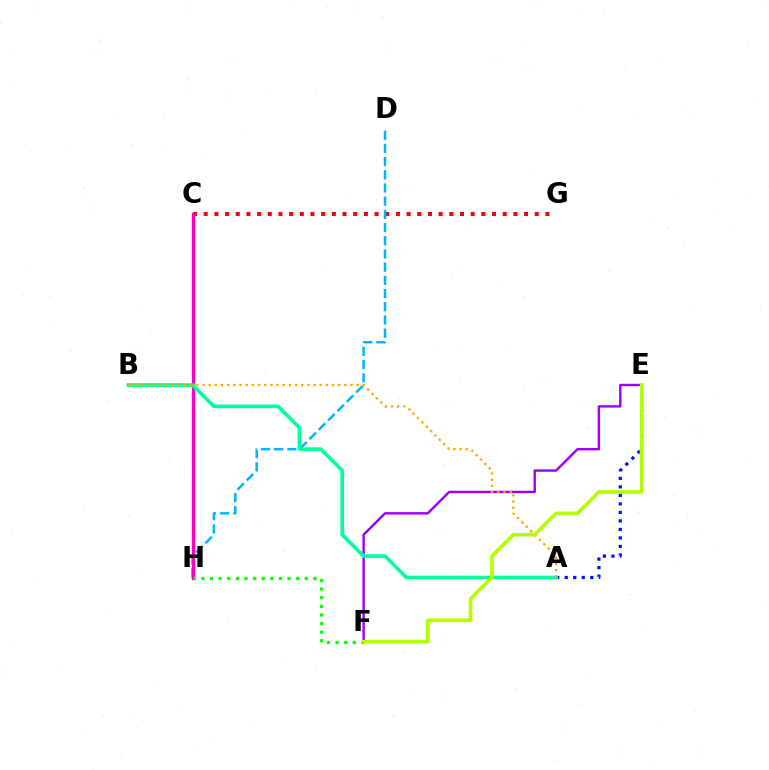{('C', 'G'): [{'color': '#ff0000', 'line_style': 'dotted', 'thickness': 2.9}], ('E', 'F'): [{'color': '#9b00ff', 'line_style': 'solid', 'thickness': 1.73}, {'color': '#b3ff00', 'line_style': 'solid', 'thickness': 2.61}], ('D', 'H'): [{'color': '#00b5ff', 'line_style': 'dashed', 'thickness': 1.79}], ('A', 'E'): [{'color': '#0010ff', 'line_style': 'dotted', 'thickness': 2.31}], ('C', 'H'): [{'color': '#ff00bd', 'line_style': 'solid', 'thickness': 2.38}], ('A', 'B'): [{'color': '#00ff9d', 'line_style': 'solid', 'thickness': 2.64}, {'color': '#ffa500', 'line_style': 'dotted', 'thickness': 1.68}], ('F', 'H'): [{'color': '#08ff00', 'line_style': 'dotted', 'thickness': 2.34}]}